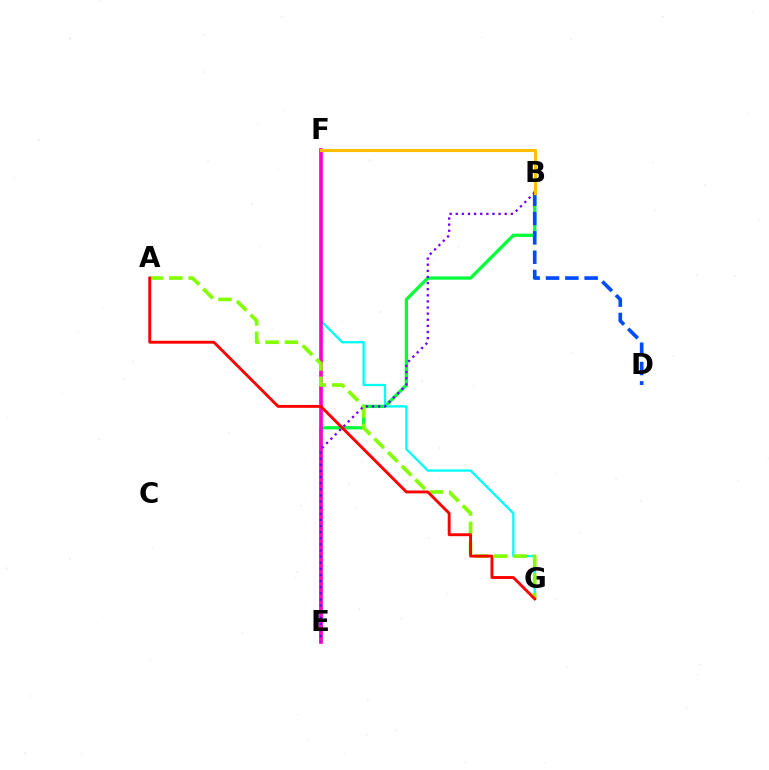{('B', 'E'): [{'color': '#00ff39', 'line_style': 'solid', 'thickness': 2.36}, {'color': '#7200ff', 'line_style': 'dotted', 'thickness': 1.66}], ('F', 'G'): [{'color': '#00fff6', 'line_style': 'solid', 'thickness': 1.66}], ('E', 'F'): [{'color': '#ff00cf', 'line_style': 'solid', 'thickness': 2.64}], ('A', 'G'): [{'color': '#84ff00', 'line_style': 'dashed', 'thickness': 2.63}, {'color': '#ff0000', 'line_style': 'solid', 'thickness': 2.08}], ('B', 'D'): [{'color': '#004bff', 'line_style': 'dashed', 'thickness': 2.62}], ('B', 'F'): [{'color': '#ffbd00', 'line_style': 'solid', 'thickness': 2.23}]}